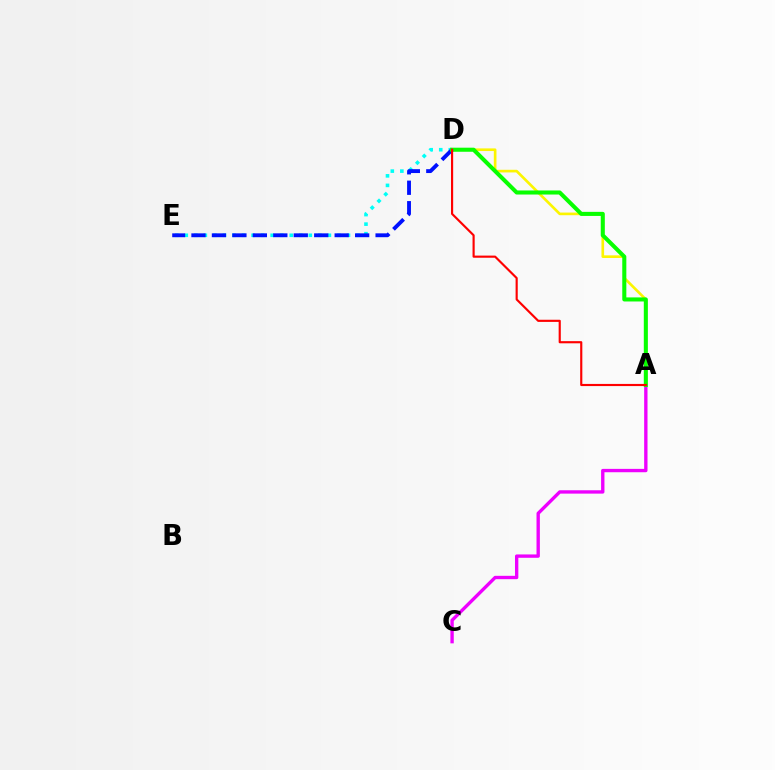{('A', 'D'): [{'color': '#fcf500', 'line_style': 'solid', 'thickness': 1.91}, {'color': '#08ff00', 'line_style': 'solid', 'thickness': 2.93}, {'color': '#ff0000', 'line_style': 'solid', 'thickness': 1.55}], ('A', 'C'): [{'color': '#ee00ff', 'line_style': 'solid', 'thickness': 2.42}], ('D', 'E'): [{'color': '#00fff6', 'line_style': 'dotted', 'thickness': 2.59}, {'color': '#0010ff', 'line_style': 'dashed', 'thickness': 2.78}]}